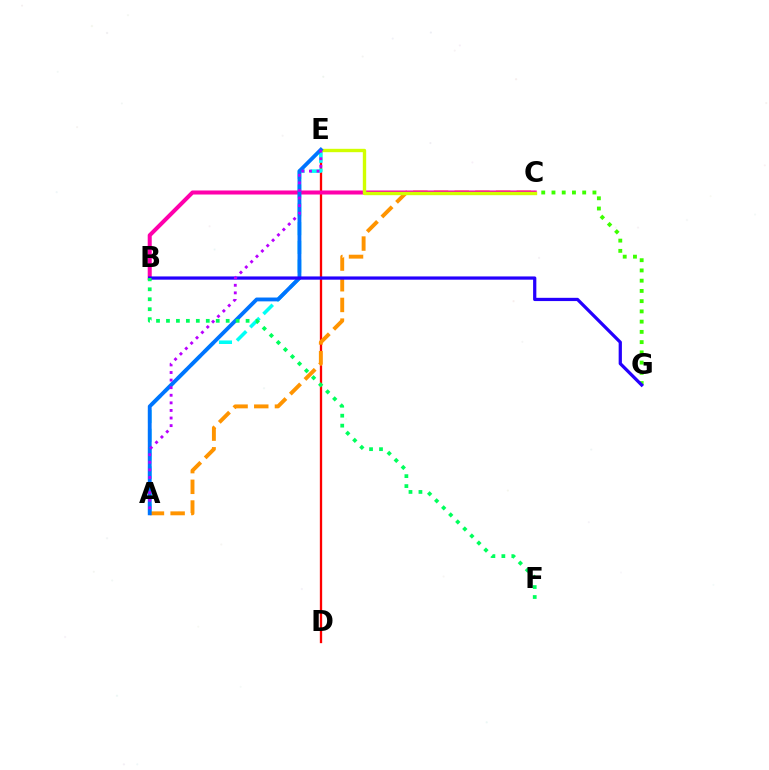{('C', 'G'): [{'color': '#3dff00', 'line_style': 'dotted', 'thickness': 2.78}], ('D', 'E'): [{'color': '#ff0000', 'line_style': 'solid', 'thickness': 1.66}], ('A', 'E'): [{'color': '#00fff6', 'line_style': 'dashed', 'thickness': 2.55}, {'color': '#0074ff', 'line_style': 'solid', 'thickness': 2.76}, {'color': '#b900ff', 'line_style': 'dotted', 'thickness': 2.06}], ('A', 'C'): [{'color': '#ff9400', 'line_style': 'dashed', 'thickness': 2.81}], ('B', 'C'): [{'color': '#ff00ac', 'line_style': 'solid', 'thickness': 2.9}], ('C', 'E'): [{'color': '#d1ff00', 'line_style': 'solid', 'thickness': 2.42}], ('B', 'G'): [{'color': '#2500ff', 'line_style': 'solid', 'thickness': 2.34}], ('B', 'F'): [{'color': '#00ff5c', 'line_style': 'dotted', 'thickness': 2.7}]}